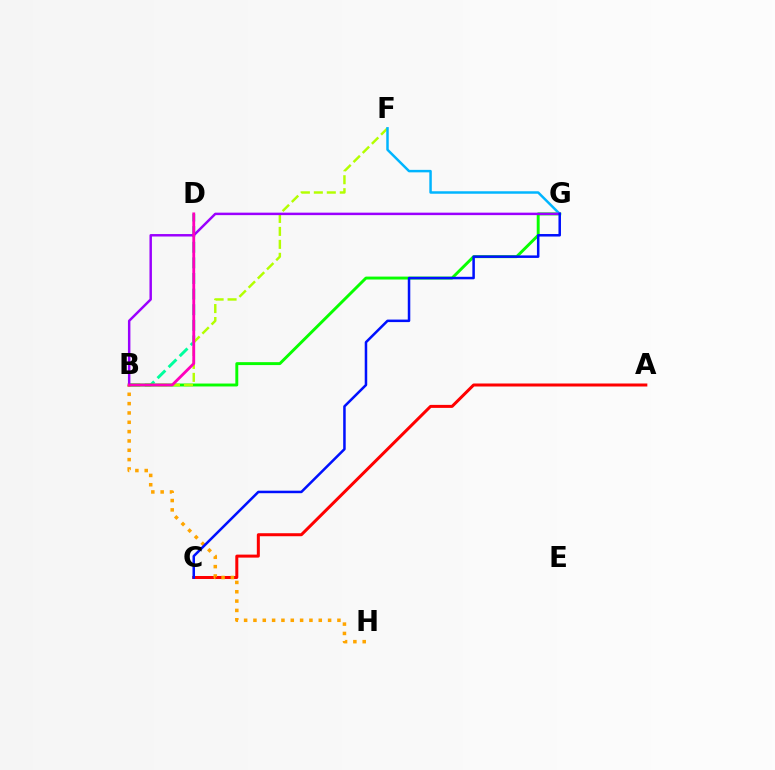{('B', 'D'): [{'color': '#00ff9d', 'line_style': 'dashed', 'thickness': 2.12}, {'color': '#ff00bd', 'line_style': 'solid', 'thickness': 2.03}], ('B', 'G'): [{'color': '#08ff00', 'line_style': 'solid', 'thickness': 2.11}, {'color': '#9b00ff', 'line_style': 'solid', 'thickness': 1.77}], ('B', 'F'): [{'color': '#b3ff00', 'line_style': 'dashed', 'thickness': 1.76}], ('A', 'C'): [{'color': '#ff0000', 'line_style': 'solid', 'thickness': 2.16}], ('F', 'G'): [{'color': '#00b5ff', 'line_style': 'solid', 'thickness': 1.78}], ('B', 'H'): [{'color': '#ffa500', 'line_style': 'dotted', 'thickness': 2.54}], ('C', 'G'): [{'color': '#0010ff', 'line_style': 'solid', 'thickness': 1.81}]}